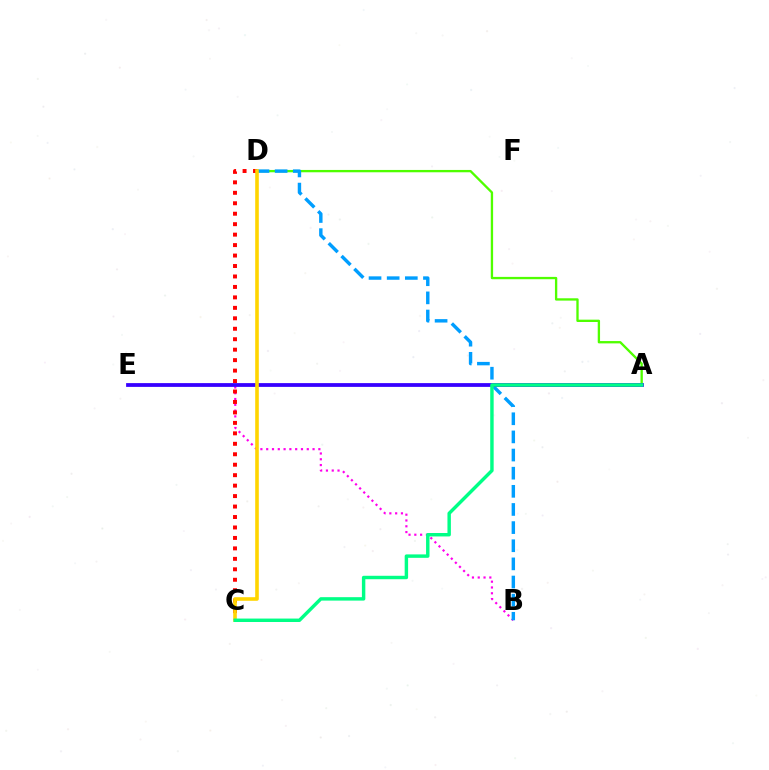{('B', 'E'): [{'color': '#ff00ed', 'line_style': 'dotted', 'thickness': 1.57}], ('A', 'D'): [{'color': '#4fff00', 'line_style': 'solid', 'thickness': 1.68}], ('B', 'D'): [{'color': '#009eff', 'line_style': 'dashed', 'thickness': 2.46}], ('C', 'D'): [{'color': '#ff0000', 'line_style': 'dotted', 'thickness': 2.84}, {'color': '#ffd500', 'line_style': 'solid', 'thickness': 2.6}], ('A', 'E'): [{'color': '#3700ff', 'line_style': 'solid', 'thickness': 2.72}], ('A', 'C'): [{'color': '#00ff86', 'line_style': 'solid', 'thickness': 2.47}]}